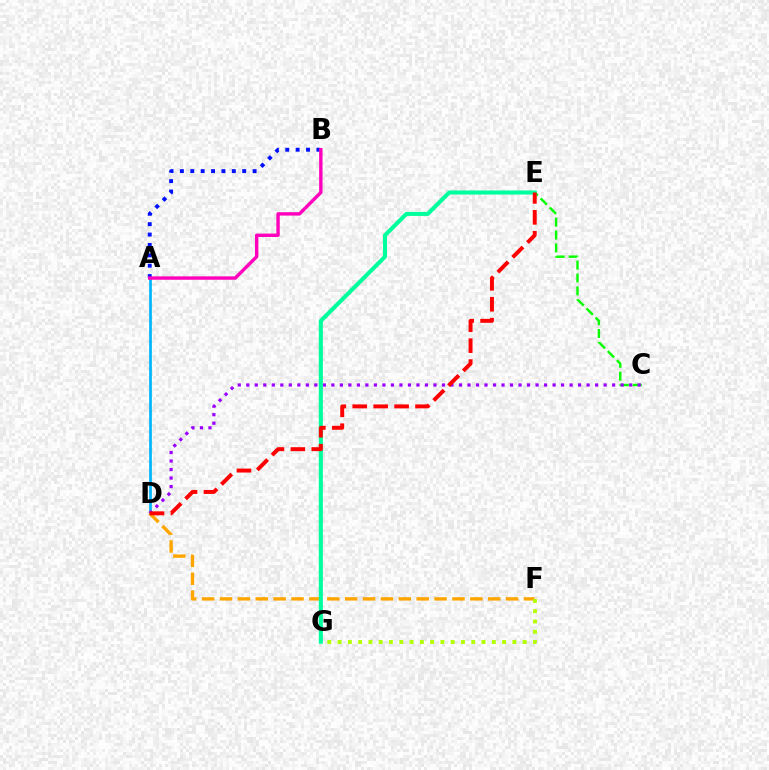{('A', 'D'): [{'color': '#00b5ff', 'line_style': 'solid', 'thickness': 1.95}], ('A', 'B'): [{'color': '#0010ff', 'line_style': 'dotted', 'thickness': 2.82}, {'color': '#ff00bd', 'line_style': 'solid', 'thickness': 2.44}], ('C', 'E'): [{'color': '#08ff00', 'line_style': 'dashed', 'thickness': 1.75}], ('C', 'D'): [{'color': '#9b00ff', 'line_style': 'dotted', 'thickness': 2.31}], ('D', 'F'): [{'color': '#ffa500', 'line_style': 'dashed', 'thickness': 2.43}], ('F', 'G'): [{'color': '#b3ff00', 'line_style': 'dotted', 'thickness': 2.79}], ('E', 'G'): [{'color': '#00ff9d', 'line_style': 'solid', 'thickness': 2.94}], ('D', 'E'): [{'color': '#ff0000', 'line_style': 'dashed', 'thickness': 2.84}]}